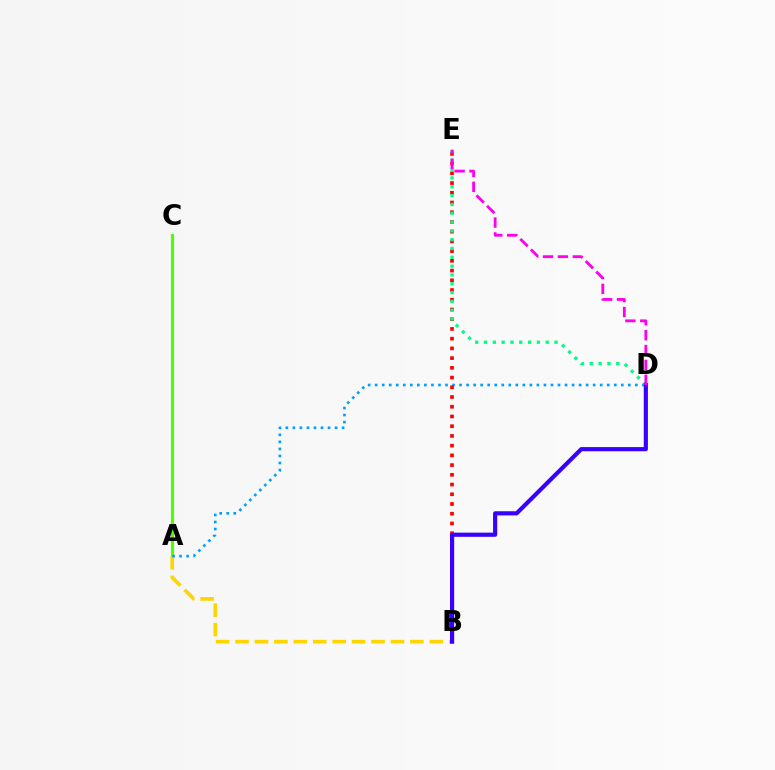{('A', 'C'): [{'color': '#4fff00', 'line_style': 'solid', 'thickness': 2.25}], ('A', 'B'): [{'color': '#ffd500', 'line_style': 'dashed', 'thickness': 2.64}], ('A', 'D'): [{'color': '#009eff', 'line_style': 'dotted', 'thickness': 1.91}], ('B', 'E'): [{'color': '#ff0000', 'line_style': 'dotted', 'thickness': 2.64}], ('D', 'E'): [{'color': '#00ff86', 'line_style': 'dotted', 'thickness': 2.39}, {'color': '#ff00ed', 'line_style': 'dashed', 'thickness': 2.02}], ('B', 'D'): [{'color': '#3700ff', 'line_style': 'solid', 'thickness': 2.99}]}